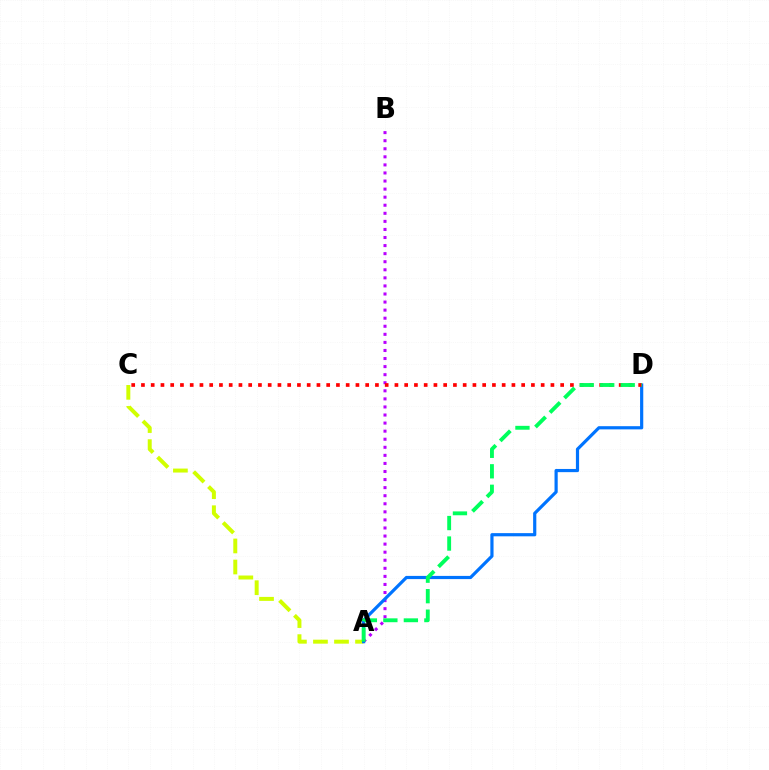{('A', 'B'): [{'color': '#b900ff', 'line_style': 'dotted', 'thickness': 2.19}], ('A', 'C'): [{'color': '#d1ff00', 'line_style': 'dashed', 'thickness': 2.86}], ('A', 'D'): [{'color': '#0074ff', 'line_style': 'solid', 'thickness': 2.29}, {'color': '#00ff5c', 'line_style': 'dashed', 'thickness': 2.78}], ('C', 'D'): [{'color': '#ff0000', 'line_style': 'dotted', 'thickness': 2.65}]}